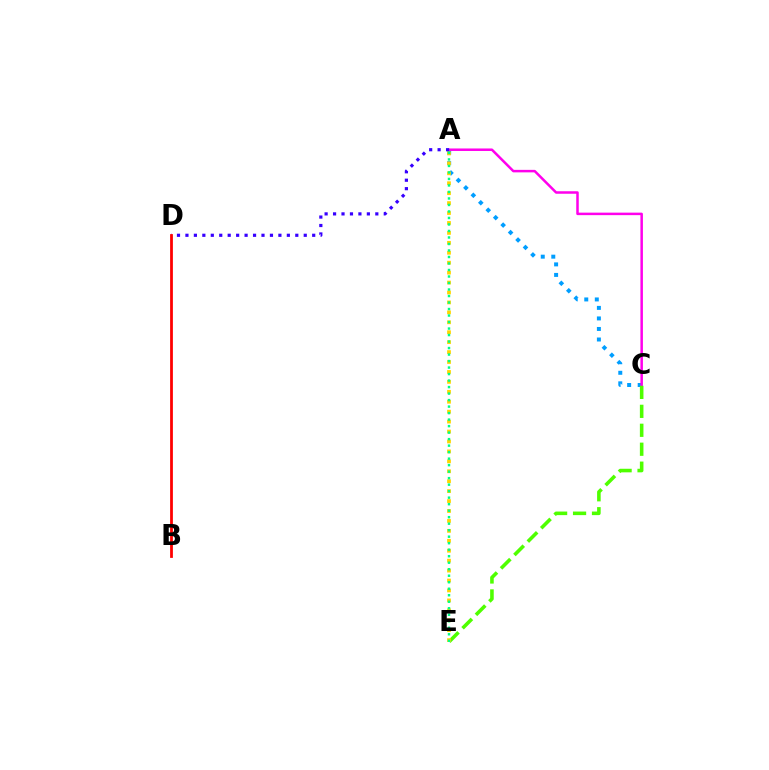{('A', 'C'): [{'color': '#009eff', 'line_style': 'dotted', 'thickness': 2.86}, {'color': '#ff00ed', 'line_style': 'solid', 'thickness': 1.8}], ('C', 'E'): [{'color': '#4fff00', 'line_style': 'dashed', 'thickness': 2.57}], ('A', 'D'): [{'color': '#3700ff', 'line_style': 'dotted', 'thickness': 2.3}], ('A', 'E'): [{'color': '#ffd500', 'line_style': 'dotted', 'thickness': 2.7}, {'color': '#00ff86', 'line_style': 'dotted', 'thickness': 1.77}], ('B', 'D'): [{'color': '#ff0000', 'line_style': 'solid', 'thickness': 2.0}]}